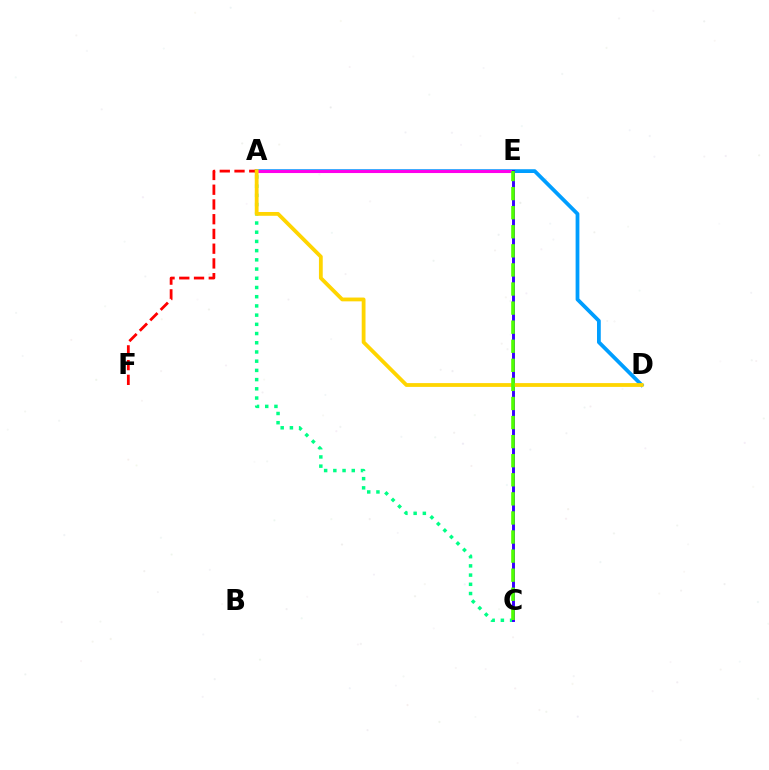{('A', 'C'): [{'color': '#00ff86', 'line_style': 'dotted', 'thickness': 2.5}], ('A', 'D'): [{'color': '#009eff', 'line_style': 'solid', 'thickness': 2.72}, {'color': '#ffd500', 'line_style': 'solid', 'thickness': 2.74}], ('A', 'E'): [{'color': '#ff00ed', 'line_style': 'solid', 'thickness': 2.22}], ('C', 'E'): [{'color': '#3700ff', 'line_style': 'solid', 'thickness': 2.11}, {'color': '#4fff00', 'line_style': 'dashed', 'thickness': 2.59}], ('A', 'F'): [{'color': '#ff0000', 'line_style': 'dashed', 'thickness': 2.0}]}